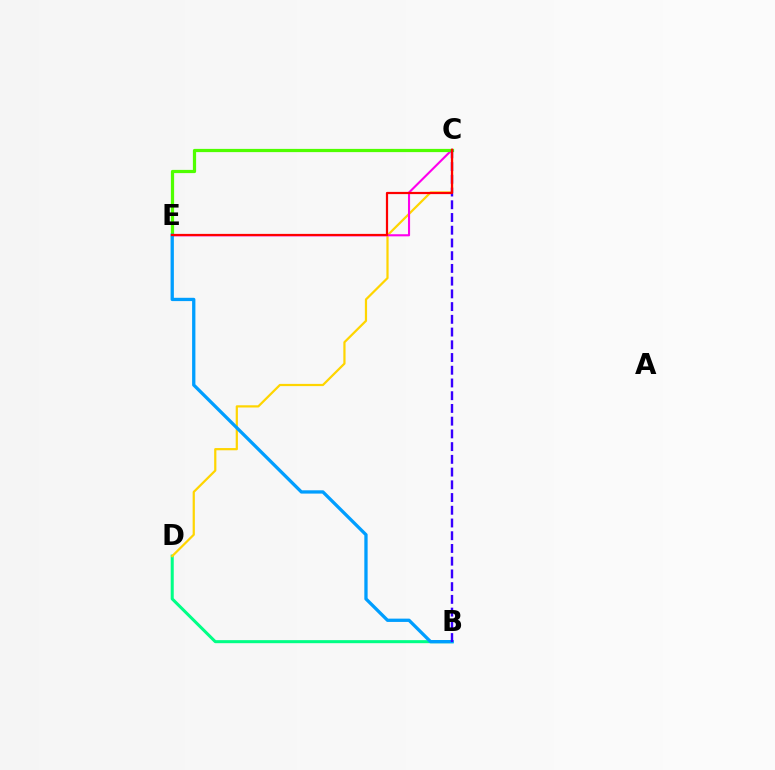{('B', 'D'): [{'color': '#00ff86', 'line_style': 'solid', 'thickness': 2.19}], ('C', 'D'): [{'color': '#ffd500', 'line_style': 'solid', 'thickness': 1.6}], ('C', 'E'): [{'color': '#ff00ed', 'line_style': 'solid', 'thickness': 1.52}, {'color': '#4fff00', 'line_style': 'solid', 'thickness': 2.32}, {'color': '#ff0000', 'line_style': 'solid', 'thickness': 1.6}], ('B', 'E'): [{'color': '#009eff', 'line_style': 'solid', 'thickness': 2.37}], ('B', 'C'): [{'color': '#3700ff', 'line_style': 'dashed', 'thickness': 1.73}]}